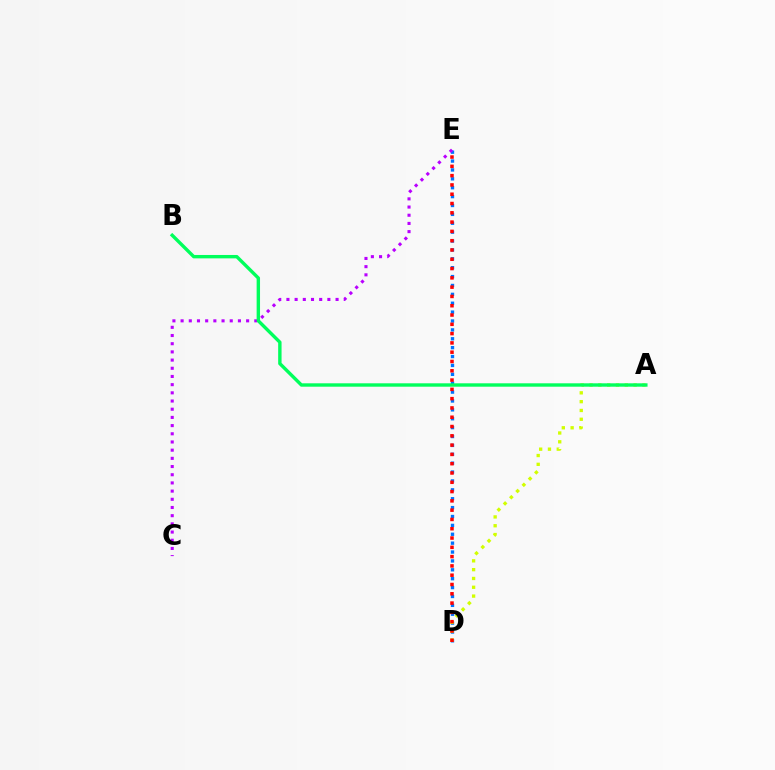{('D', 'E'): [{'color': '#0074ff', 'line_style': 'dotted', 'thickness': 2.41}, {'color': '#ff0000', 'line_style': 'dotted', 'thickness': 2.52}], ('A', 'D'): [{'color': '#d1ff00', 'line_style': 'dotted', 'thickness': 2.39}], ('C', 'E'): [{'color': '#b900ff', 'line_style': 'dotted', 'thickness': 2.22}], ('A', 'B'): [{'color': '#00ff5c', 'line_style': 'solid', 'thickness': 2.44}]}